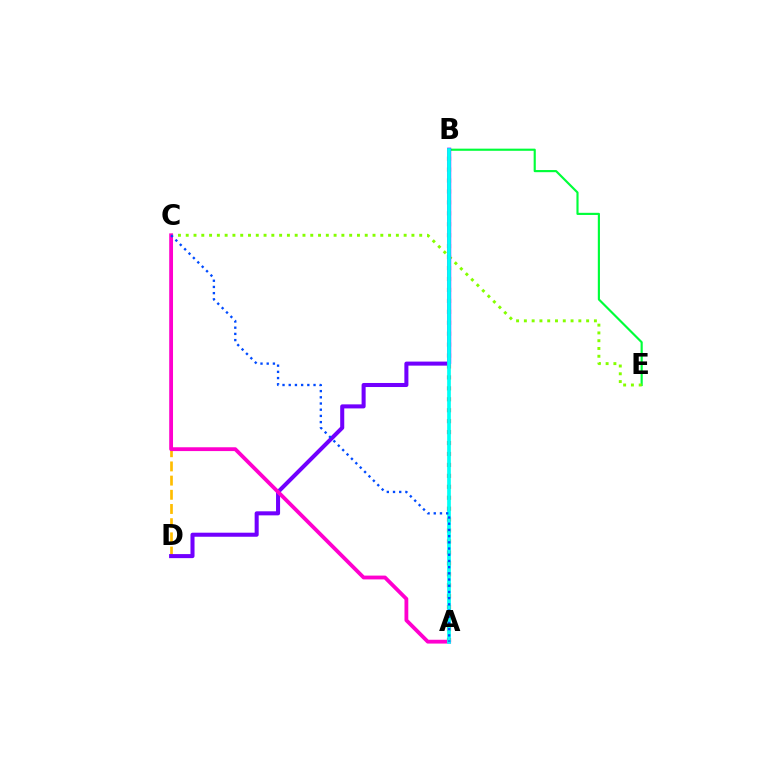{('C', 'D'): [{'color': '#ffbd00', 'line_style': 'dashed', 'thickness': 1.93}], ('A', 'B'): [{'color': '#ff0000', 'line_style': 'dotted', 'thickness': 2.97}, {'color': '#00fff6', 'line_style': 'solid', 'thickness': 2.67}], ('B', 'E'): [{'color': '#00ff39', 'line_style': 'solid', 'thickness': 1.55}], ('C', 'E'): [{'color': '#84ff00', 'line_style': 'dotted', 'thickness': 2.11}], ('B', 'D'): [{'color': '#7200ff', 'line_style': 'solid', 'thickness': 2.91}], ('A', 'C'): [{'color': '#ff00cf', 'line_style': 'solid', 'thickness': 2.74}, {'color': '#004bff', 'line_style': 'dotted', 'thickness': 1.68}]}